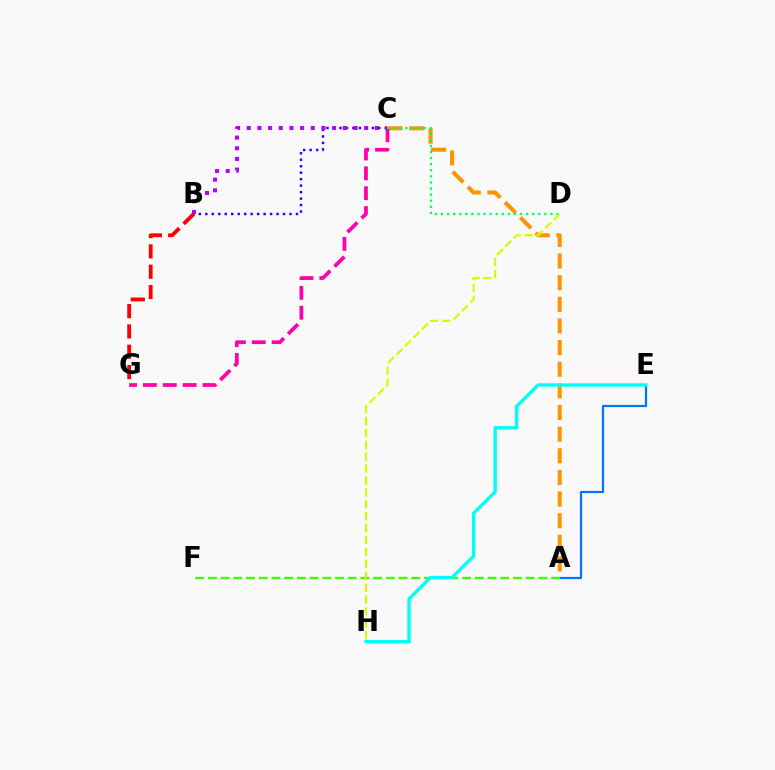{('A', 'E'): [{'color': '#0074ff', 'line_style': 'solid', 'thickness': 1.59}], ('A', 'C'): [{'color': '#ff9400', 'line_style': 'dashed', 'thickness': 2.94}], ('C', 'G'): [{'color': '#ff00ac', 'line_style': 'dashed', 'thickness': 2.7}], ('B', 'C'): [{'color': '#2500ff', 'line_style': 'dotted', 'thickness': 1.76}, {'color': '#b900ff', 'line_style': 'dotted', 'thickness': 2.9}], ('B', 'G'): [{'color': '#ff0000', 'line_style': 'dashed', 'thickness': 2.76}], ('A', 'F'): [{'color': '#3dff00', 'line_style': 'dashed', 'thickness': 1.73}], ('C', 'D'): [{'color': '#00ff5c', 'line_style': 'dotted', 'thickness': 1.65}], ('E', 'H'): [{'color': '#00fff6', 'line_style': 'solid', 'thickness': 2.42}], ('D', 'H'): [{'color': '#d1ff00', 'line_style': 'dashed', 'thickness': 1.62}]}